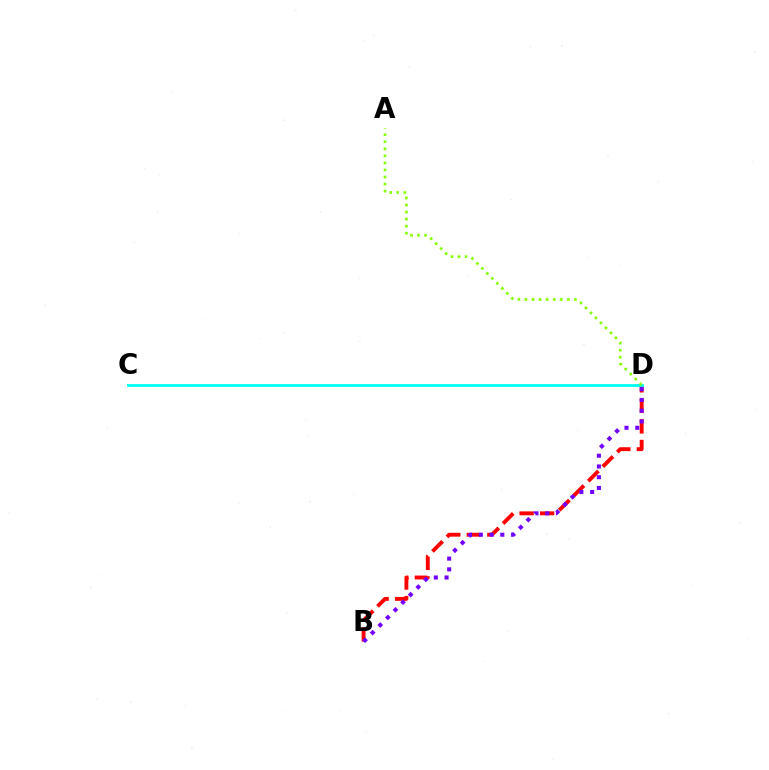{('B', 'D'): [{'color': '#ff0000', 'line_style': 'dashed', 'thickness': 2.79}, {'color': '#7200ff', 'line_style': 'dotted', 'thickness': 2.92}], ('C', 'D'): [{'color': '#00fff6', 'line_style': 'solid', 'thickness': 2.03}], ('A', 'D'): [{'color': '#84ff00', 'line_style': 'dotted', 'thickness': 1.92}]}